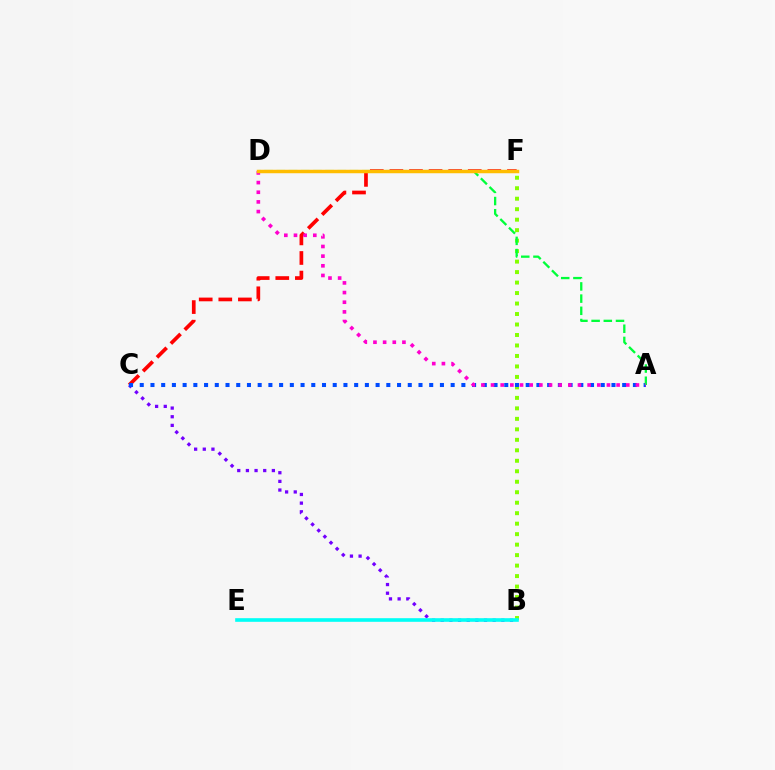{('C', 'F'): [{'color': '#ff0000', 'line_style': 'dashed', 'thickness': 2.66}], ('B', 'F'): [{'color': '#84ff00', 'line_style': 'dotted', 'thickness': 2.85}], ('B', 'C'): [{'color': '#7200ff', 'line_style': 'dotted', 'thickness': 2.35}], ('A', 'C'): [{'color': '#004bff', 'line_style': 'dotted', 'thickness': 2.91}], ('A', 'D'): [{'color': '#00ff39', 'line_style': 'dashed', 'thickness': 1.66}, {'color': '#ff00cf', 'line_style': 'dotted', 'thickness': 2.62}], ('B', 'E'): [{'color': '#00fff6', 'line_style': 'solid', 'thickness': 2.61}], ('D', 'F'): [{'color': '#ffbd00', 'line_style': 'solid', 'thickness': 2.5}]}